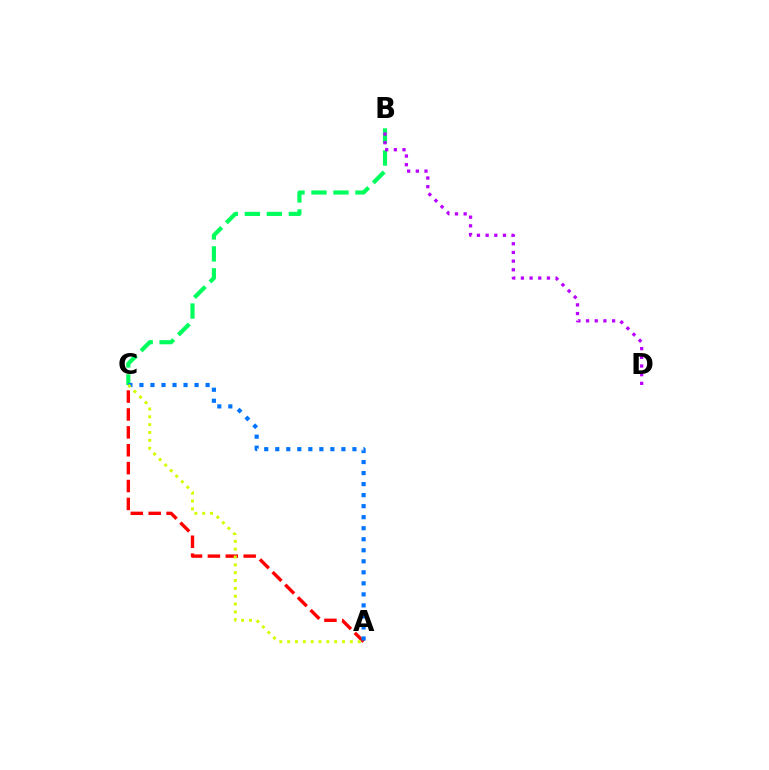{('A', 'C'): [{'color': '#ff0000', 'line_style': 'dashed', 'thickness': 2.43}, {'color': '#0074ff', 'line_style': 'dotted', 'thickness': 3.0}, {'color': '#d1ff00', 'line_style': 'dotted', 'thickness': 2.13}], ('B', 'C'): [{'color': '#00ff5c', 'line_style': 'dashed', 'thickness': 2.99}], ('B', 'D'): [{'color': '#b900ff', 'line_style': 'dotted', 'thickness': 2.36}]}